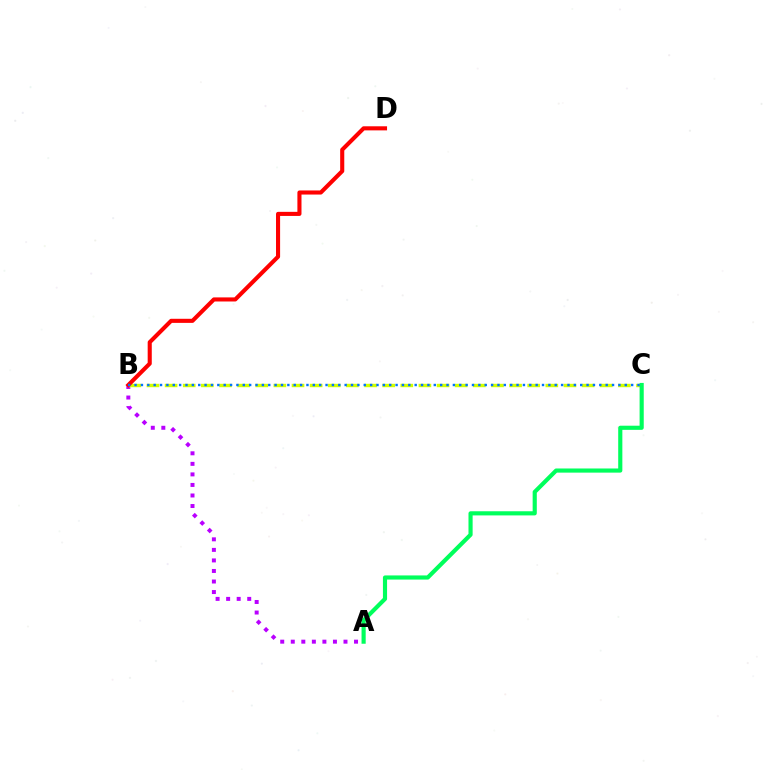{('A', 'B'): [{'color': '#b900ff', 'line_style': 'dotted', 'thickness': 2.86}], ('B', 'C'): [{'color': '#d1ff00', 'line_style': 'dashed', 'thickness': 2.46}, {'color': '#0074ff', 'line_style': 'dotted', 'thickness': 1.73}], ('A', 'C'): [{'color': '#00ff5c', 'line_style': 'solid', 'thickness': 2.98}], ('B', 'D'): [{'color': '#ff0000', 'line_style': 'solid', 'thickness': 2.95}]}